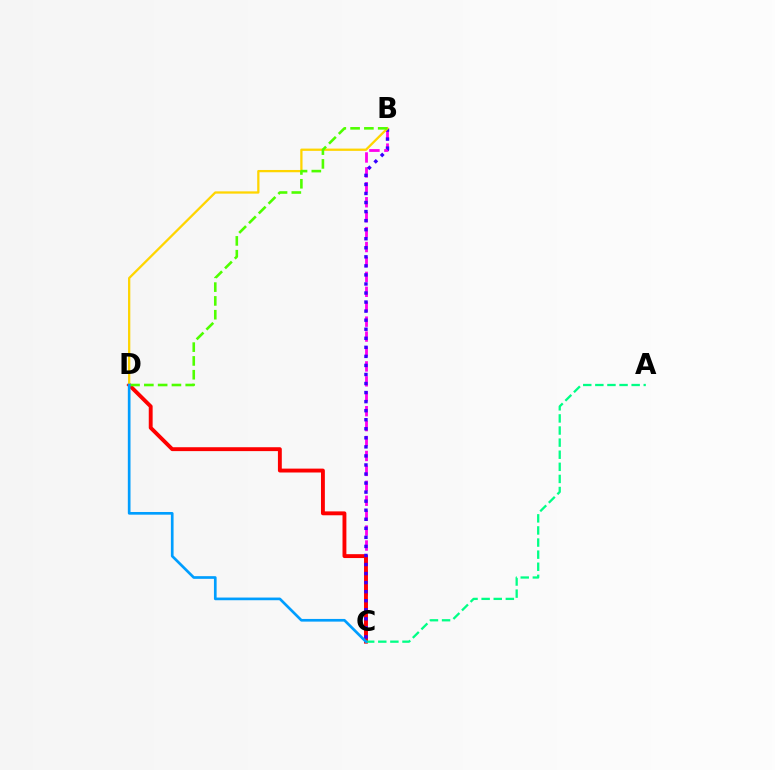{('B', 'C'): [{'color': '#ff00ed', 'line_style': 'dashed', 'thickness': 2.03}, {'color': '#3700ff', 'line_style': 'dotted', 'thickness': 2.46}], ('C', 'D'): [{'color': '#ff0000', 'line_style': 'solid', 'thickness': 2.8}, {'color': '#009eff', 'line_style': 'solid', 'thickness': 1.93}], ('B', 'D'): [{'color': '#ffd500', 'line_style': 'solid', 'thickness': 1.64}, {'color': '#4fff00', 'line_style': 'dashed', 'thickness': 1.87}], ('A', 'C'): [{'color': '#00ff86', 'line_style': 'dashed', 'thickness': 1.64}]}